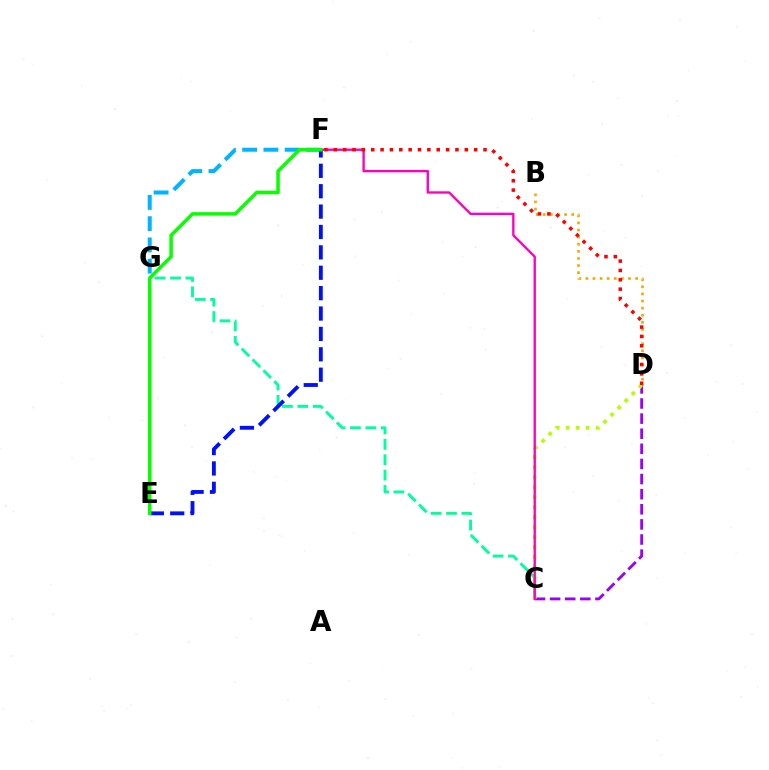{('C', 'D'): [{'color': '#9b00ff', 'line_style': 'dashed', 'thickness': 2.05}, {'color': '#b3ff00', 'line_style': 'dotted', 'thickness': 2.71}], ('C', 'G'): [{'color': '#00ff9d', 'line_style': 'dashed', 'thickness': 2.09}], ('B', 'D'): [{'color': '#ffa500', 'line_style': 'dotted', 'thickness': 1.93}], ('C', 'F'): [{'color': '#ff00bd', 'line_style': 'solid', 'thickness': 1.7}], ('F', 'G'): [{'color': '#00b5ff', 'line_style': 'dashed', 'thickness': 2.89}], ('E', 'F'): [{'color': '#0010ff', 'line_style': 'dashed', 'thickness': 2.77}, {'color': '#08ff00', 'line_style': 'solid', 'thickness': 2.52}], ('D', 'F'): [{'color': '#ff0000', 'line_style': 'dotted', 'thickness': 2.54}]}